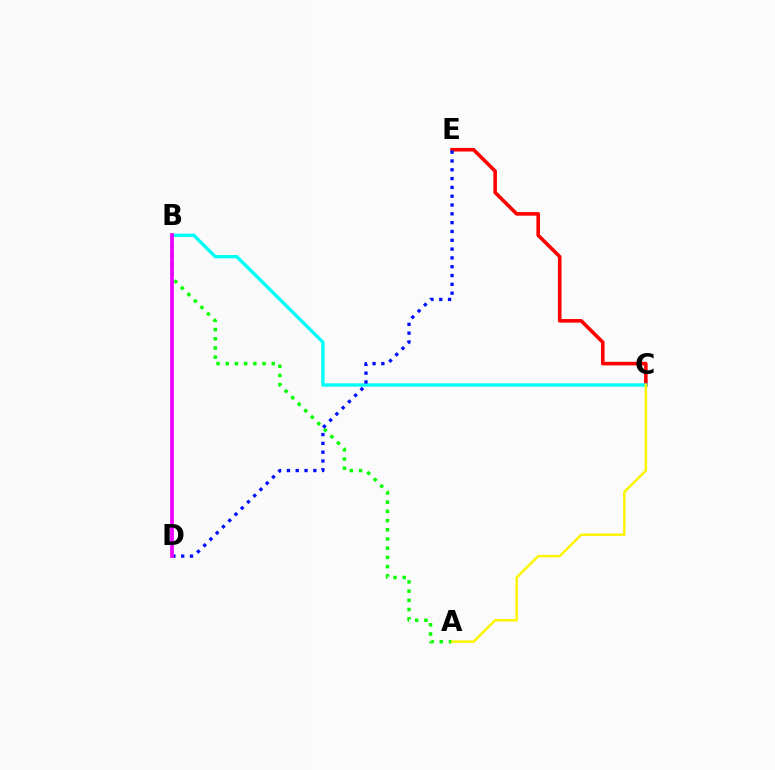{('A', 'B'): [{'color': '#08ff00', 'line_style': 'dotted', 'thickness': 2.5}], ('C', 'E'): [{'color': '#ff0000', 'line_style': 'solid', 'thickness': 2.58}], ('B', 'C'): [{'color': '#00fff6', 'line_style': 'solid', 'thickness': 2.41}], ('D', 'E'): [{'color': '#0010ff', 'line_style': 'dotted', 'thickness': 2.39}], ('A', 'C'): [{'color': '#fcf500', 'line_style': 'solid', 'thickness': 1.78}], ('B', 'D'): [{'color': '#ee00ff', 'line_style': 'solid', 'thickness': 2.7}]}